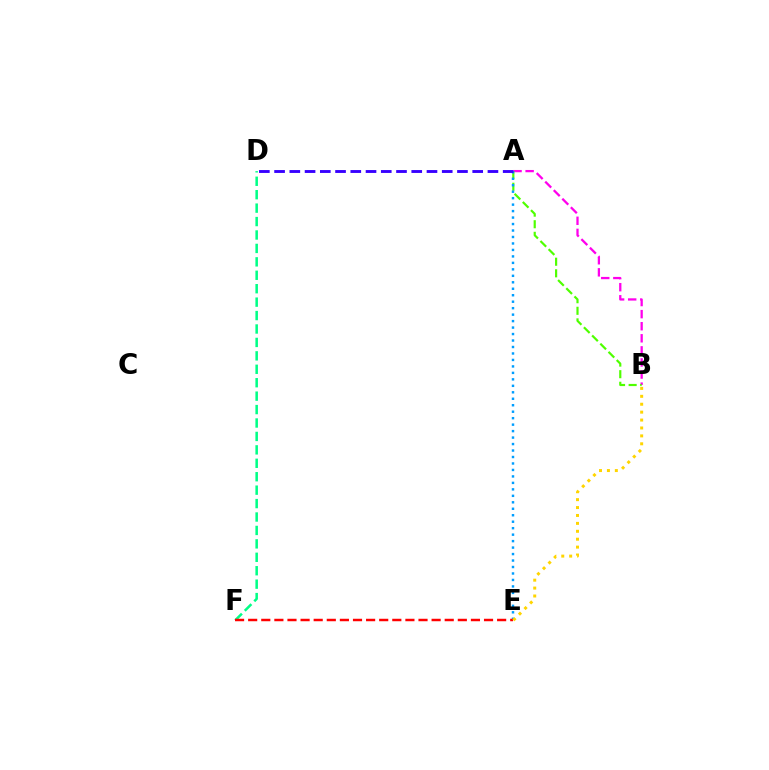{('A', 'B'): [{'color': '#ff00ed', 'line_style': 'dashed', 'thickness': 1.64}, {'color': '#4fff00', 'line_style': 'dashed', 'thickness': 1.57}], ('D', 'F'): [{'color': '#00ff86', 'line_style': 'dashed', 'thickness': 1.82}], ('A', 'E'): [{'color': '#009eff', 'line_style': 'dotted', 'thickness': 1.76}], ('E', 'F'): [{'color': '#ff0000', 'line_style': 'dashed', 'thickness': 1.78}], ('B', 'E'): [{'color': '#ffd500', 'line_style': 'dotted', 'thickness': 2.15}], ('A', 'D'): [{'color': '#3700ff', 'line_style': 'dashed', 'thickness': 2.07}]}